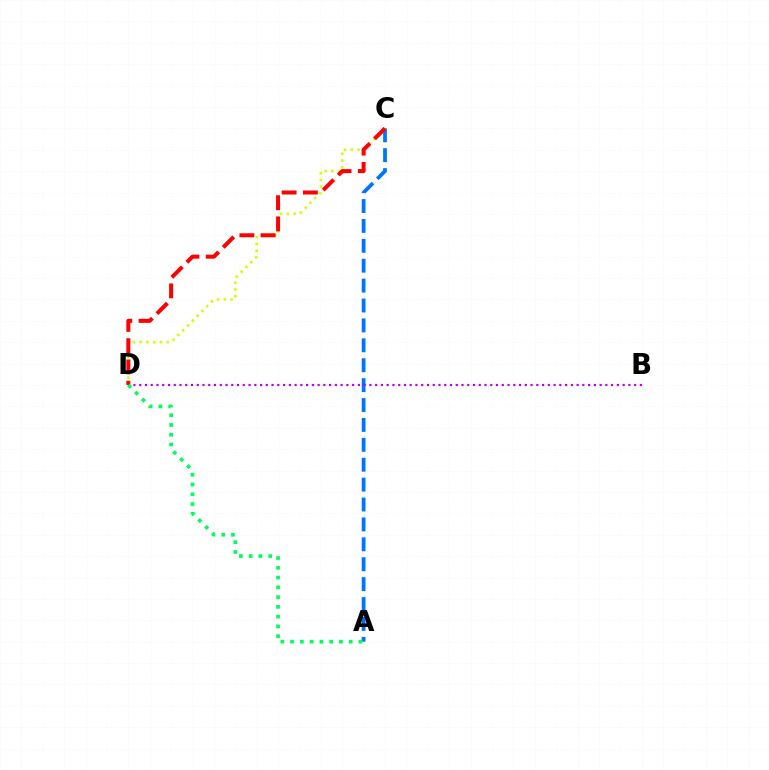{('A', 'C'): [{'color': '#0074ff', 'line_style': 'dashed', 'thickness': 2.7}], ('C', 'D'): [{'color': '#d1ff00', 'line_style': 'dotted', 'thickness': 1.85}, {'color': '#ff0000', 'line_style': 'dashed', 'thickness': 2.89}], ('B', 'D'): [{'color': '#b900ff', 'line_style': 'dotted', 'thickness': 1.56}], ('A', 'D'): [{'color': '#00ff5c', 'line_style': 'dotted', 'thickness': 2.65}]}